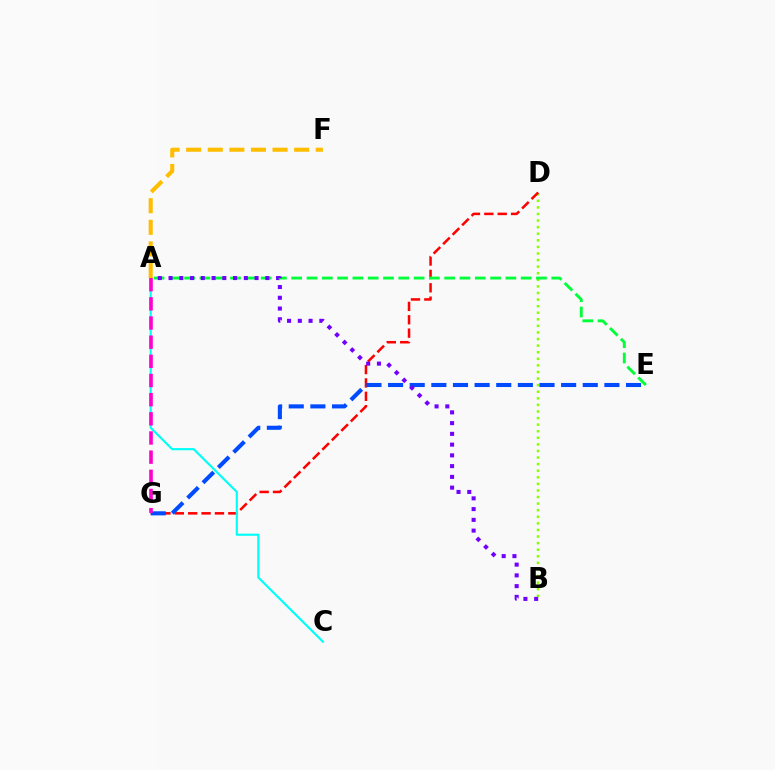{('B', 'D'): [{'color': '#84ff00', 'line_style': 'dotted', 'thickness': 1.79}], ('D', 'G'): [{'color': '#ff0000', 'line_style': 'dashed', 'thickness': 1.82}], ('A', 'E'): [{'color': '#00ff39', 'line_style': 'dashed', 'thickness': 2.08}], ('E', 'G'): [{'color': '#004bff', 'line_style': 'dashed', 'thickness': 2.94}], ('A', 'C'): [{'color': '#00fff6', 'line_style': 'solid', 'thickness': 1.55}], ('A', 'B'): [{'color': '#7200ff', 'line_style': 'dotted', 'thickness': 2.92}], ('A', 'G'): [{'color': '#ff00cf', 'line_style': 'dashed', 'thickness': 2.6}], ('A', 'F'): [{'color': '#ffbd00', 'line_style': 'dashed', 'thickness': 2.93}]}